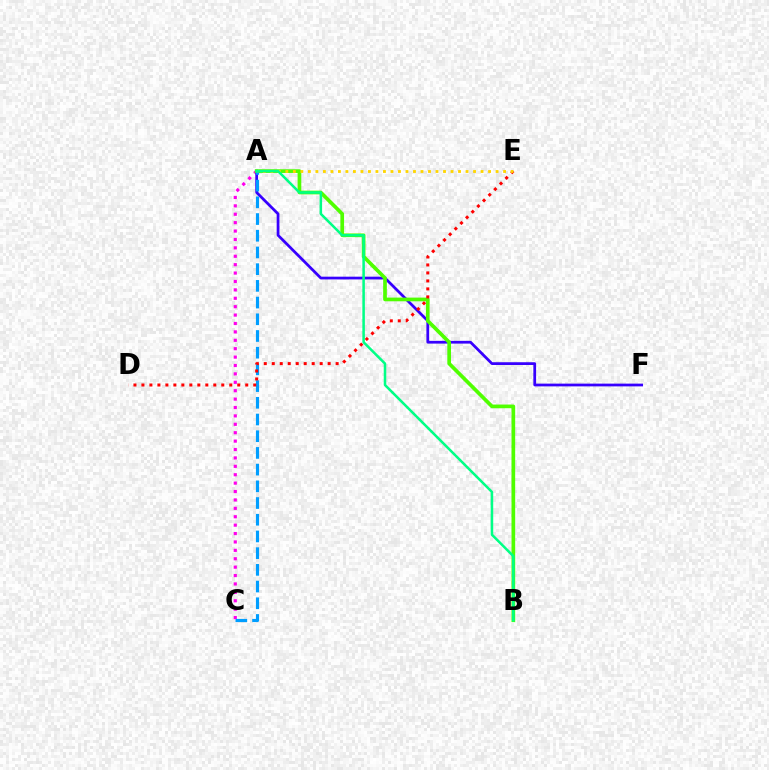{('A', 'C'): [{'color': '#ff00ed', 'line_style': 'dotted', 'thickness': 2.28}, {'color': '#009eff', 'line_style': 'dashed', 'thickness': 2.27}], ('A', 'F'): [{'color': '#3700ff', 'line_style': 'solid', 'thickness': 1.98}], ('A', 'B'): [{'color': '#4fff00', 'line_style': 'solid', 'thickness': 2.66}, {'color': '#00ff86', 'line_style': 'solid', 'thickness': 1.82}], ('D', 'E'): [{'color': '#ff0000', 'line_style': 'dotted', 'thickness': 2.17}], ('A', 'E'): [{'color': '#ffd500', 'line_style': 'dotted', 'thickness': 2.04}]}